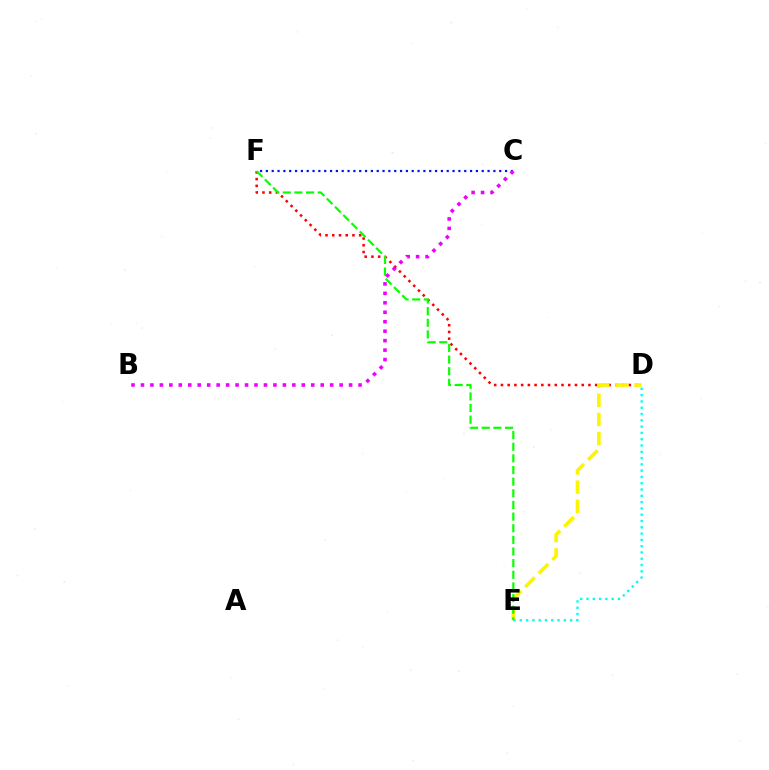{('D', 'F'): [{'color': '#ff0000', 'line_style': 'dotted', 'thickness': 1.83}], ('D', 'E'): [{'color': '#fcf500', 'line_style': 'dashed', 'thickness': 2.6}, {'color': '#00fff6', 'line_style': 'dotted', 'thickness': 1.71}], ('C', 'F'): [{'color': '#0010ff', 'line_style': 'dotted', 'thickness': 1.59}], ('E', 'F'): [{'color': '#08ff00', 'line_style': 'dashed', 'thickness': 1.58}], ('B', 'C'): [{'color': '#ee00ff', 'line_style': 'dotted', 'thickness': 2.57}]}